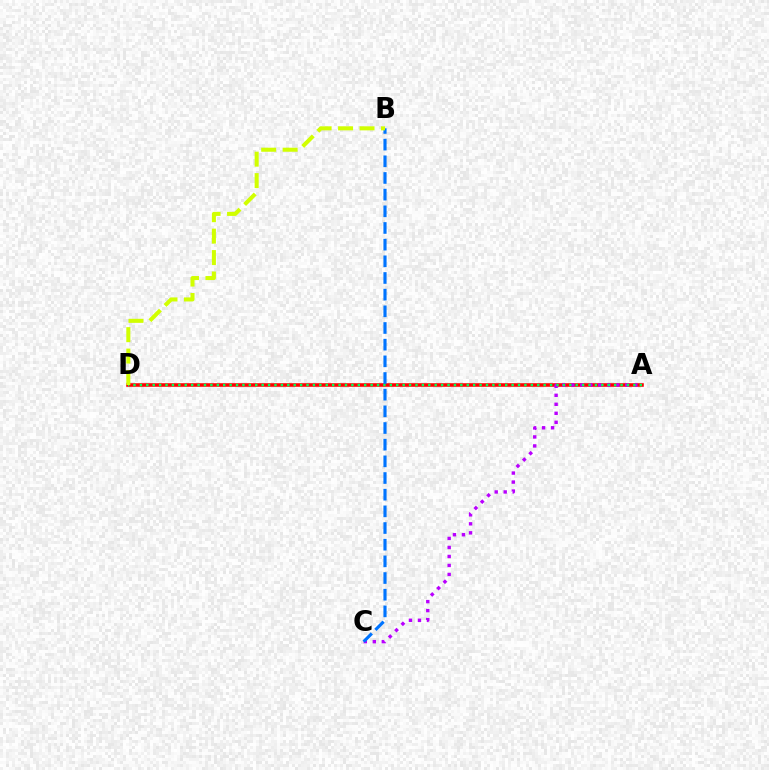{('A', 'D'): [{'color': '#ff0000', 'line_style': 'solid', 'thickness': 2.57}, {'color': '#00ff5c', 'line_style': 'dotted', 'thickness': 1.74}], ('A', 'C'): [{'color': '#b900ff', 'line_style': 'dotted', 'thickness': 2.45}], ('B', 'C'): [{'color': '#0074ff', 'line_style': 'dashed', 'thickness': 2.26}], ('B', 'D'): [{'color': '#d1ff00', 'line_style': 'dashed', 'thickness': 2.91}]}